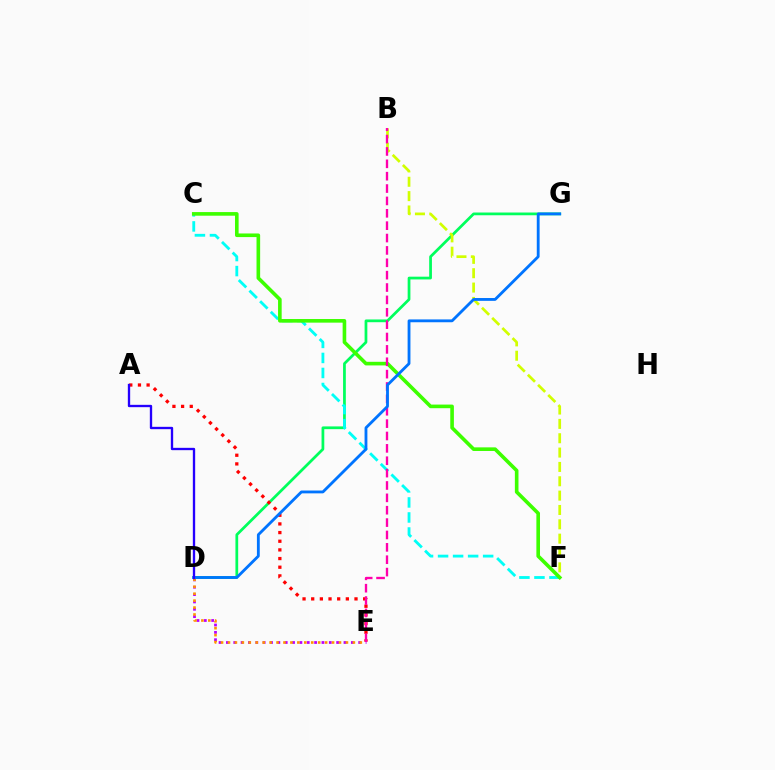{('D', 'G'): [{'color': '#00ff5c', 'line_style': 'solid', 'thickness': 1.98}, {'color': '#0074ff', 'line_style': 'solid', 'thickness': 2.04}], ('C', 'F'): [{'color': '#00fff6', 'line_style': 'dashed', 'thickness': 2.04}, {'color': '#3dff00', 'line_style': 'solid', 'thickness': 2.6}], ('D', 'E'): [{'color': '#b900ff', 'line_style': 'dotted', 'thickness': 2.0}, {'color': '#ff9400', 'line_style': 'dotted', 'thickness': 1.89}], ('A', 'E'): [{'color': '#ff0000', 'line_style': 'dotted', 'thickness': 2.35}], ('B', 'F'): [{'color': '#d1ff00', 'line_style': 'dashed', 'thickness': 1.95}], ('B', 'E'): [{'color': '#ff00ac', 'line_style': 'dashed', 'thickness': 1.68}], ('A', 'D'): [{'color': '#2500ff', 'line_style': 'solid', 'thickness': 1.68}]}